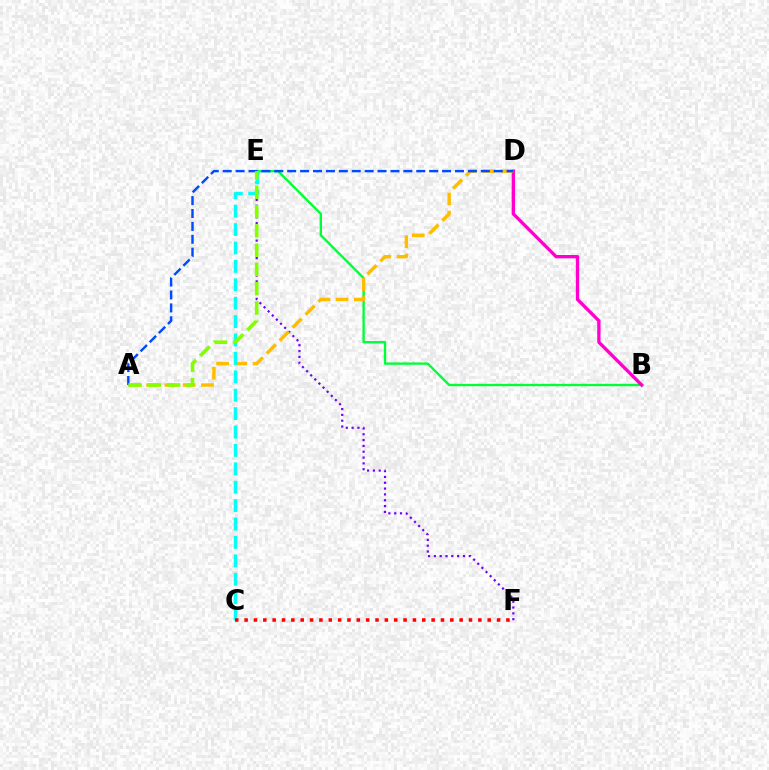{('B', 'E'): [{'color': '#00ff39', 'line_style': 'solid', 'thickness': 1.7}], ('E', 'F'): [{'color': '#7200ff', 'line_style': 'dotted', 'thickness': 1.58}], ('B', 'D'): [{'color': '#ff00cf', 'line_style': 'solid', 'thickness': 2.4}], ('A', 'D'): [{'color': '#ffbd00', 'line_style': 'dashed', 'thickness': 2.48}, {'color': '#004bff', 'line_style': 'dashed', 'thickness': 1.75}], ('C', 'E'): [{'color': '#00fff6', 'line_style': 'dashed', 'thickness': 2.5}], ('C', 'F'): [{'color': '#ff0000', 'line_style': 'dotted', 'thickness': 2.54}], ('A', 'E'): [{'color': '#84ff00', 'line_style': 'dashed', 'thickness': 2.62}]}